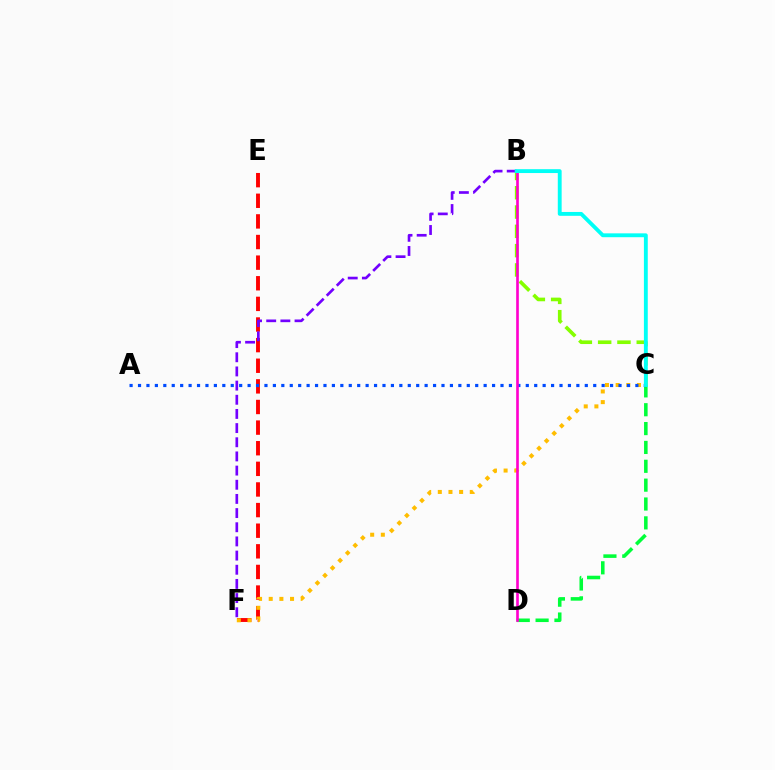{('B', 'C'): [{'color': '#84ff00', 'line_style': 'dashed', 'thickness': 2.62}, {'color': '#00fff6', 'line_style': 'solid', 'thickness': 2.78}], ('E', 'F'): [{'color': '#ff0000', 'line_style': 'dashed', 'thickness': 2.8}], ('B', 'F'): [{'color': '#7200ff', 'line_style': 'dashed', 'thickness': 1.92}], ('C', 'D'): [{'color': '#00ff39', 'line_style': 'dashed', 'thickness': 2.56}], ('C', 'F'): [{'color': '#ffbd00', 'line_style': 'dotted', 'thickness': 2.9}], ('A', 'C'): [{'color': '#004bff', 'line_style': 'dotted', 'thickness': 2.29}], ('B', 'D'): [{'color': '#ff00cf', 'line_style': 'solid', 'thickness': 1.91}]}